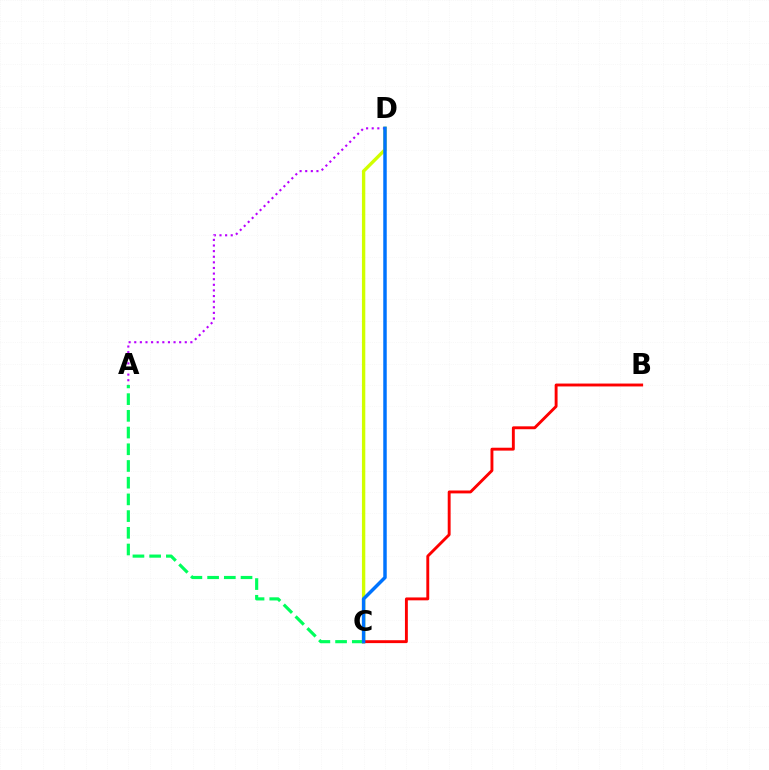{('A', 'C'): [{'color': '#00ff5c', 'line_style': 'dashed', 'thickness': 2.27}], ('C', 'D'): [{'color': '#d1ff00', 'line_style': 'solid', 'thickness': 2.41}, {'color': '#0074ff', 'line_style': 'solid', 'thickness': 2.5}], ('B', 'C'): [{'color': '#ff0000', 'line_style': 'solid', 'thickness': 2.08}], ('A', 'D'): [{'color': '#b900ff', 'line_style': 'dotted', 'thickness': 1.53}]}